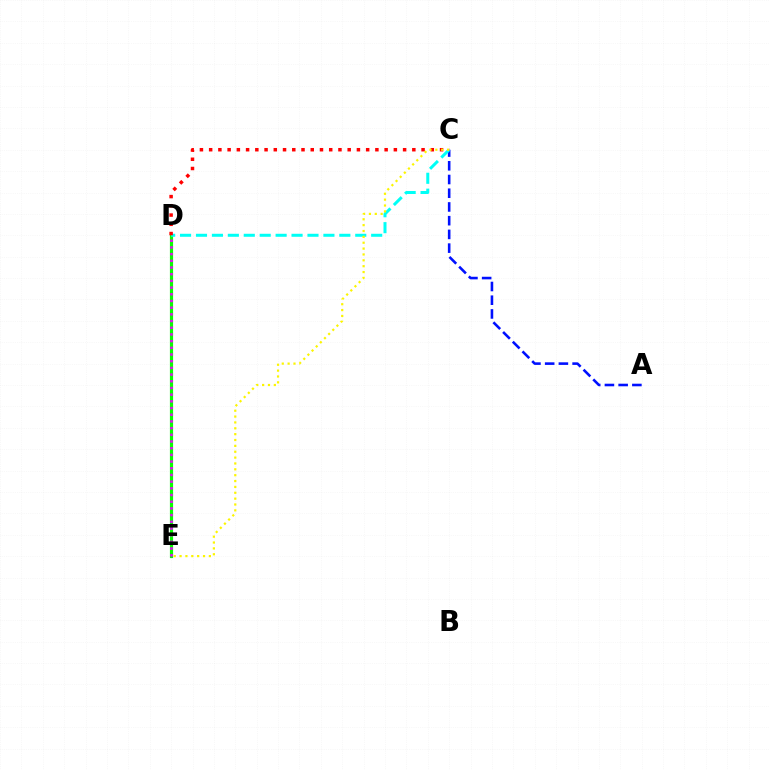{('D', 'E'): [{'color': '#08ff00', 'line_style': 'solid', 'thickness': 2.28}, {'color': '#ee00ff', 'line_style': 'dotted', 'thickness': 1.82}], ('A', 'C'): [{'color': '#0010ff', 'line_style': 'dashed', 'thickness': 1.86}], ('C', 'D'): [{'color': '#00fff6', 'line_style': 'dashed', 'thickness': 2.16}, {'color': '#ff0000', 'line_style': 'dotted', 'thickness': 2.51}], ('C', 'E'): [{'color': '#fcf500', 'line_style': 'dotted', 'thickness': 1.59}]}